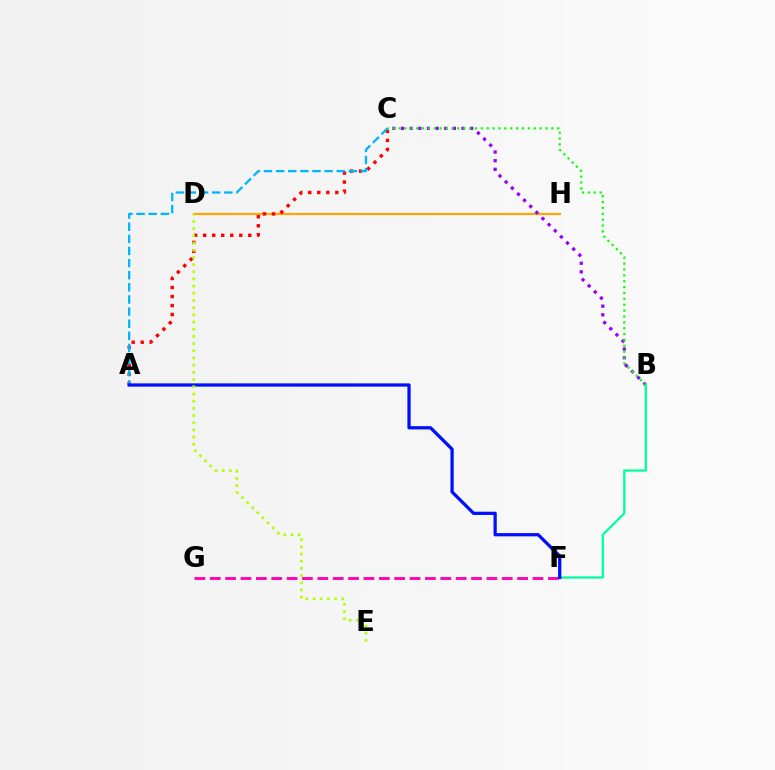{('D', 'H'): [{'color': '#ffa500', 'line_style': 'solid', 'thickness': 1.58}], ('F', 'G'): [{'color': '#ff00bd', 'line_style': 'dashed', 'thickness': 2.09}], ('B', 'C'): [{'color': '#9b00ff', 'line_style': 'dotted', 'thickness': 2.35}, {'color': '#08ff00', 'line_style': 'dotted', 'thickness': 1.6}], ('A', 'C'): [{'color': '#ff0000', 'line_style': 'dotted', 'thickness': 2.45}, {'color': '#00b5ff', 'line_style': 'dashed', 'thickness': 1.65}], ('B', 'F'): [{'color': '#00ff9d', 'line_style': 'solid', 'thickness': 1.63}], ('A', 'F'): [{'color': '#0010ff', 'line_style': 'solid', 'thickness': 2.34}], ('D', 'E'): [{'color': '#b3ff00', 'line_style': 'dotted', 'thickness': 1.95}]}